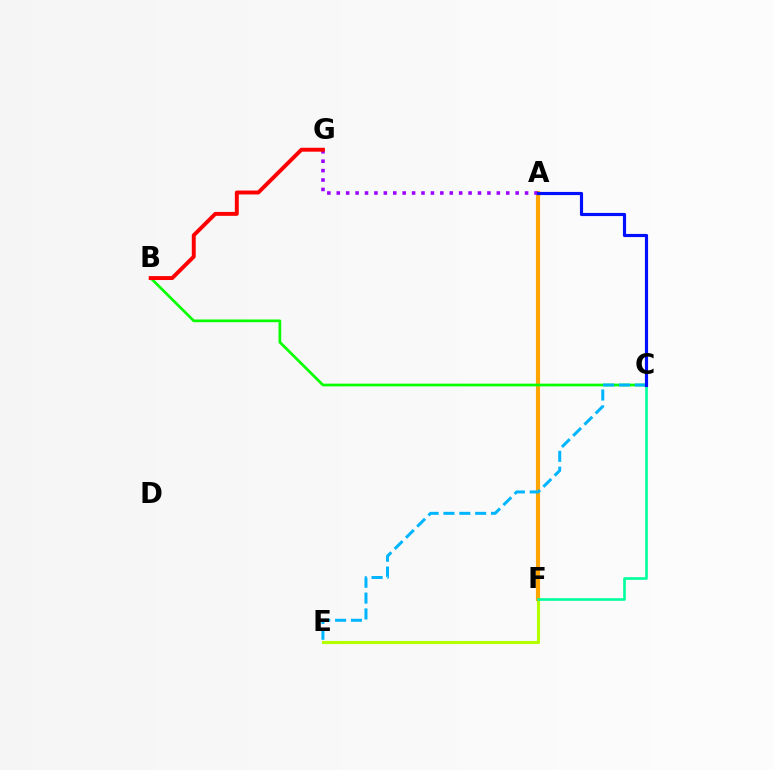{('A', 'F'): [{'color': '#ff00bd', 'line_style': 'dotted', 'thickness': 2.05}, {'color': '#ffa500', 'line_style': 'solid', 'thickness': 2.99}], ('E', 'F'): [{'color': '#b3ff00', 'line_style': 'solid', 'thickness': 2.25}], ('B', 'C'): [{'color': '#08ff00', 'line_style': 'solid', 'thickness': 1.96}], ('C', 'F'): [{'color': '#00ff9d', 'line_style': 'solid', 'thickness': 1.89}], ('A', 'G'): [{'color': '#9b00ff', 'line_style': 'dotted', 'thickness': 2.56}], ('B', 'G'): [{'color': '#ff0000', 'line_style': 'solid', 'thickness': 2.82}], ('C', 'E'): [{'color': '#00b5ff', 'line_style': 'dashed', 'thickness': 2.15}], ('A', 'C'): [{'color': '#0010ff', 'line_style': 'solid', 'thickness': 2.27}]}